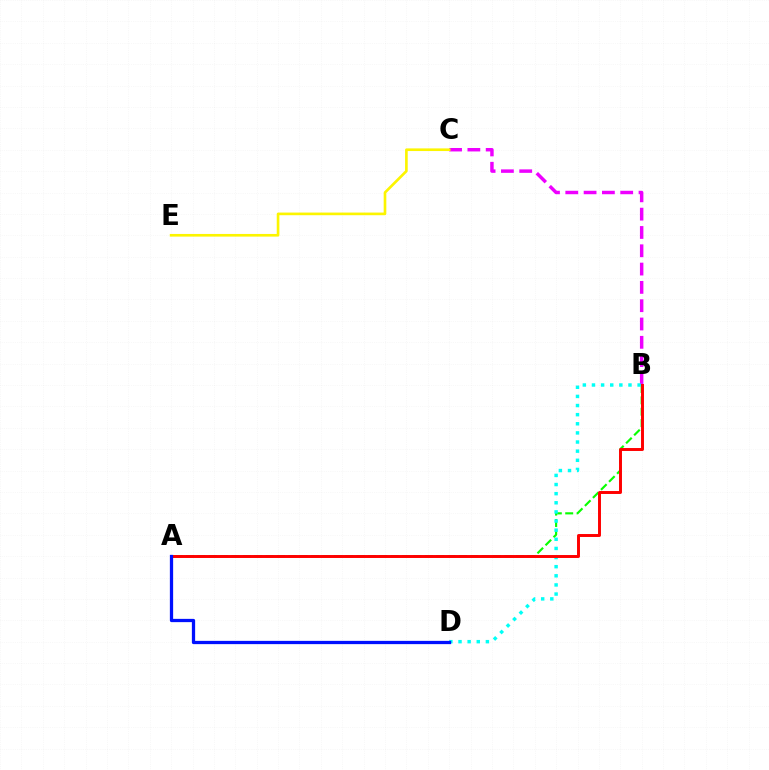{('B', 'C'): [{'color': '#ee00ff', 'line_style': 'dashed', 'thickness': 2.49}], ('C', 'E'): [{'color': '#fcf500', 'line_style': 'solid', 'thickness': 1.91}], ('A', 'B'): [{'color': '#08ff00', 'line_style': 'dashed', 'thickness': 1.55}, {'color': '#ff0000', 'line_style': 'solid', 'thickness': 2.12}], ('B', 'D'): [{'color': '#00fff6', 'line_style': 'dotted', 'thickness': 2.48}], ('A', 'D'): [{'color': '#0010ff', 'line_style': 'solid', 'thickness': 2.35}]}